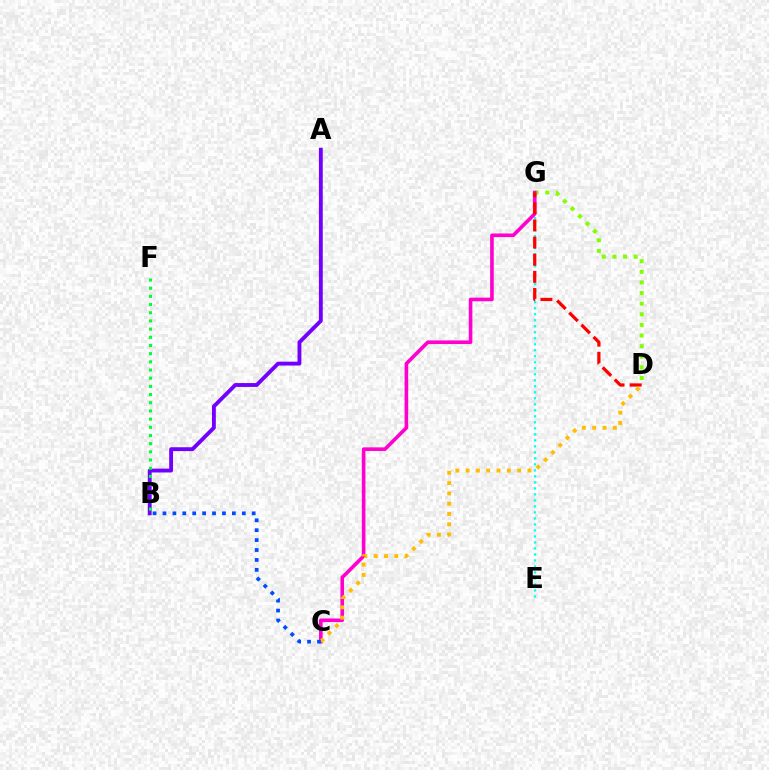{('E', 'G'): [{'color': '#00fff6', 'line_style': 'dotted', 'thickness': 1.63}], ('D', 'G'): [{'color': '#84ff00', 'line_style': 'dotted', 'thickness': 2.88}, {'color': '#ff0000', 'line_style': 'dashed', 'thickness': 2.33}], ('C', 'G'): [{'color': '#ff00cf', 'line_style': 'solid', 'thickness': 2.6}], ('C', 'D'): [{'color': '#ffbd00', 'line_style': 'dotted', 'thickness': 2.8}], ('A', 'B'): [{'color': '#7200ff', 'line_style': 'solid', 'thickness': 2.78}], ('B', 'F'): [{'color': '#00ff39', 'line_style': 'dotted', 'thickness': 2.22}], ('B', 'C'): [{'color': '#004bff', 'line_style': 'dotted', 'thickness': 2.69}]}